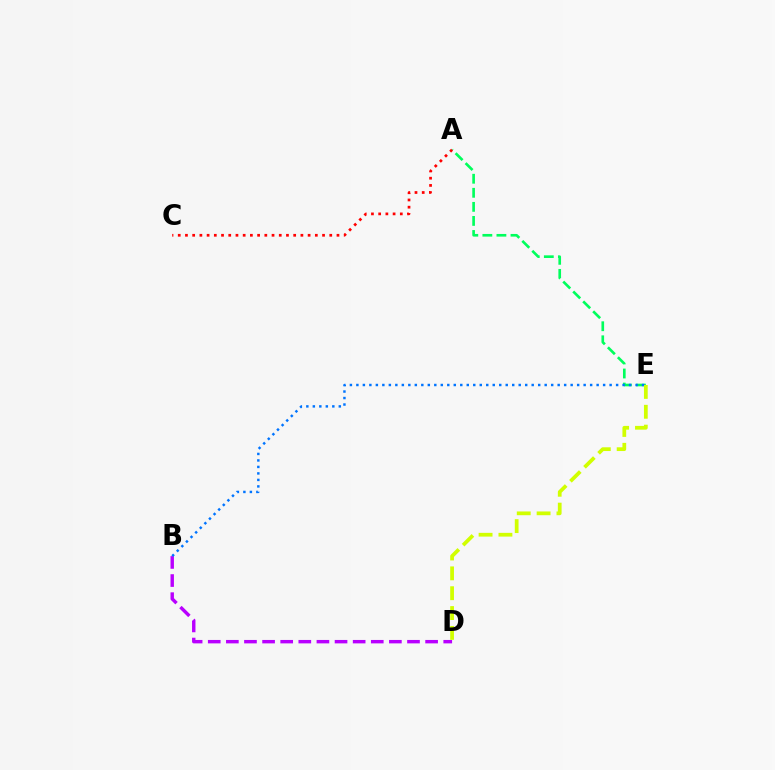{('B', 'D'): [{'color': '#b900ff', 'line_style': 'dashed', 'thickness': 2.46}], ('A', 'E'): [{'color': '#00ff5c', 'line_style': 'dashed', 'thickness': 1.91}], ('B', 'E'): [{'color': '#0074ff', 'line_style': 'dotted', 'thickness': 1.76}], ('A', 'C'): [{'color': '#ff0000', 'line_style': 'dotted', 'thickness': 1.96}], ('D', 'E'): [{'color': '#d1ff00', 'line_style': 'dashed', 'thickness': 2.7}]}